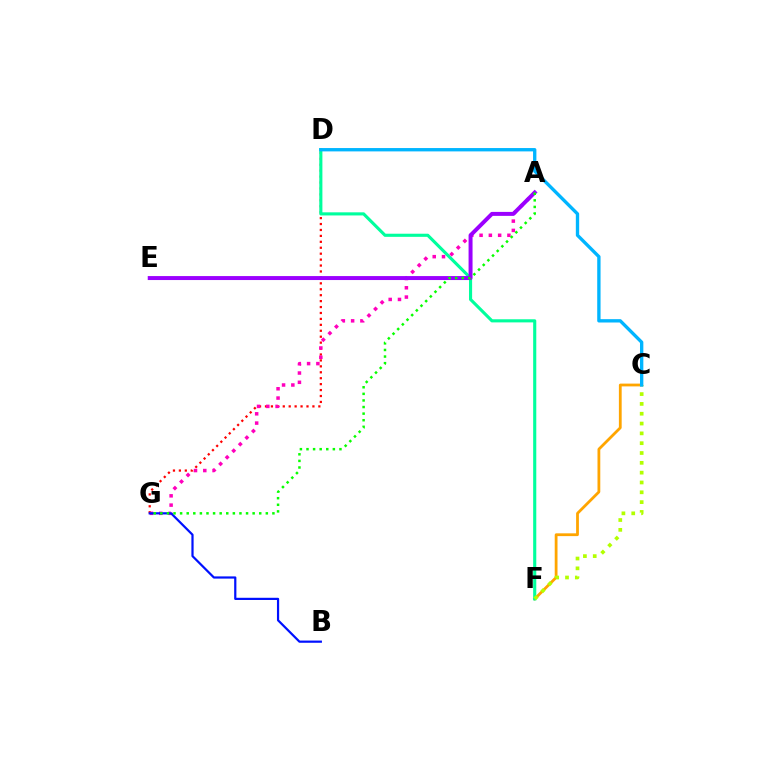{('D', 'G'): [{'color': '#ff0000', 'line_style': 'dotted', 'thickness': 1.61}], ('C', 'F'): [{'color': '#ffa500', 'line_style': 'solid', 'thickness': 2.01}, {'color': '#b3ff00', 'line_style': 'dotted', 'thickness': 2.67}], ('D', 'F'): [{'color': '#00ff9d', 'line_style': 'solid', 'thickness': 2.25}], ('A', 'G'): [{'color': '#ff00bd', 'line_style': 'dotted', 'thickness': 2.52}, {'color': '#08ff00', 'line_style': 'dotted', 'thickness': 1.79}], ('B', 'G'): [{'color': '#0010ff', 'line_style': 'solid', 'thickness': 1.59}], ('A', 'E'): [{'color': '#9b00ff', 'line_style': 'solid', 'thickness': 2.86}], ('C', 'D'): [{'color': '#00b5ff', 'line_style': 'solid', 'thickness': 2.41}]}